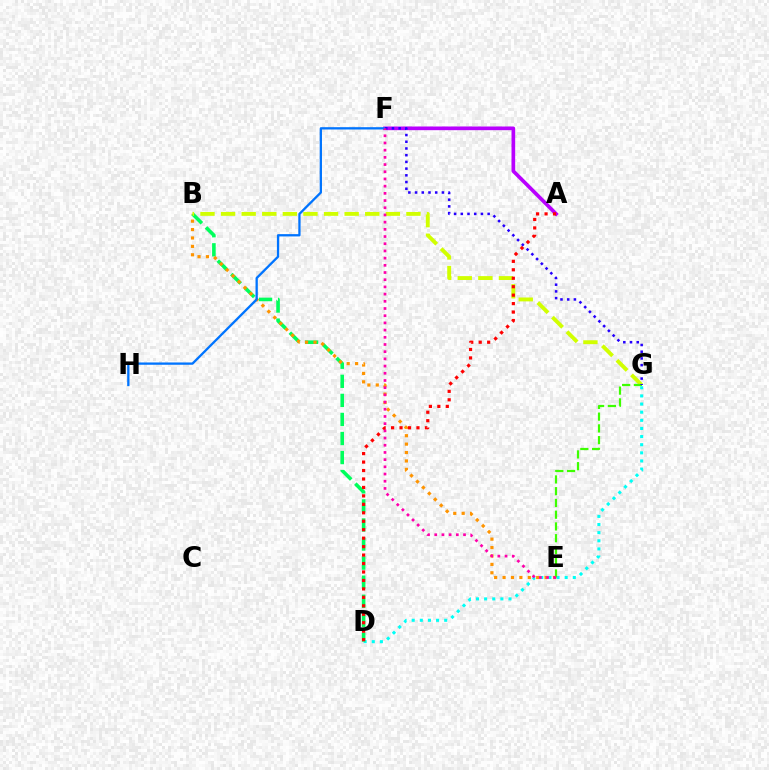{('D', 'G'): [{'color': '#00fff6', 'line_style': 'dotted', 'thickness': 2.21}], ('B', 'D'): [{'color': '#00ff5c', 'line_style': 'dashed', 'thickness': 2.59}], ('B', 'E'): [{'color': '#ff9400', 'line_style': 'dotted', 'thickness': 2.29}], ('B', 'G'): [{'color': '#d1ff00', 'line_style': 'dashed', 'thickness': 2.8}], ('A', 'F'): [{'color': '#b900ff', 'line_style': 'solid', 'thickness': 2.65}], ('A', 'D'): [{'color': '#ff0000', 'line_style': 'dotted', 'thickness': 2.3}], ('E', 'G'): [{'color': '#3dff00', 'line_style': 'dashed', 'thickness': 1.6}], ('F', 'H'): [{'color': '#0074ff', 'line_style': 'solid', 'thickness': 1.66}], ('F', 'G'): [{'color': '#2500ff', 'line_style': 'dotted', 'thickness': 1.82}], ('E', 'F'): [{'color': '#ff00ac', 'line_style': 'dotted', 'thickness': 1.96}]}